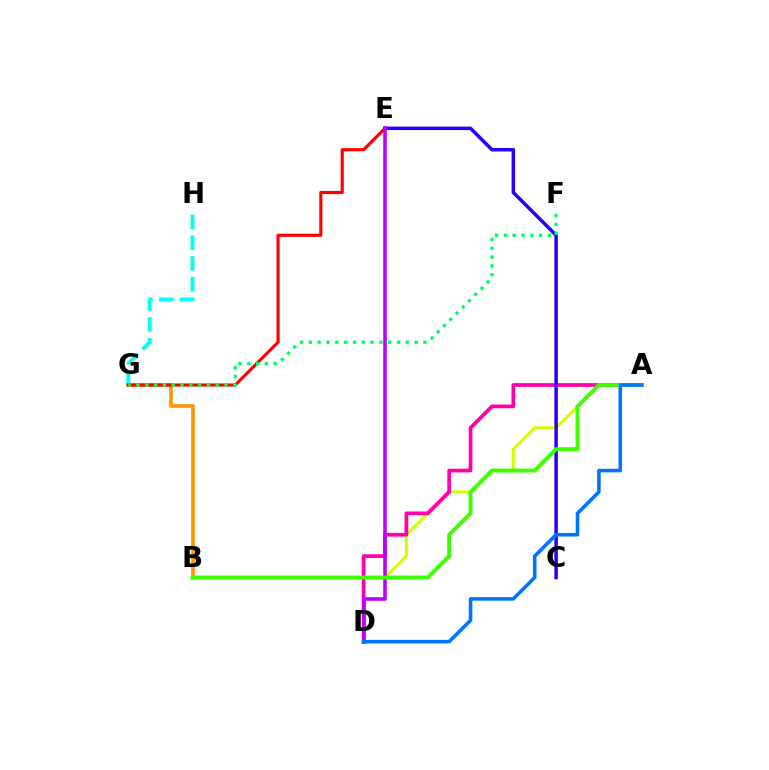{('B', 'G'): [{'color': '#ff9400', 'line_style': 'solid', 'thickness': 2.6}], ('A', 'B'): [{'color': '#d1ff00', 'line_style': 'solid', 'thickness': 2.16}, {'color': '#3dff00', 'line_style': 'solid', 'thickness': 2.82}], ('G', 'H'): [{'color': '#00fff6', 'line_style': 'dashed', 'thickness': 2.82}], ('A', 'D'): [{'color': '#ff00ac', 'line_style': 'solid', 'thickness': 2.69}, {'color': '#0074ff', 'line_style': 'solid', 'thickness': 2.57}], ('E', 'G'): [{'color': '#ff0000', 'line_style': 'solid', 'thickness': 2.27}], ('C', 'E'): [{'color': '#2500ff', 'line_style': 'solid', 'thickness': 2.52}], ('D', 'E'): [{'color': '#b900ff', 'line_style': 'solid', 'thickness': 2.57}], ('F', 'G'): [{'color': '#00ff5c', 'line_style': 'dotted', 'thickness': 2.39}]}